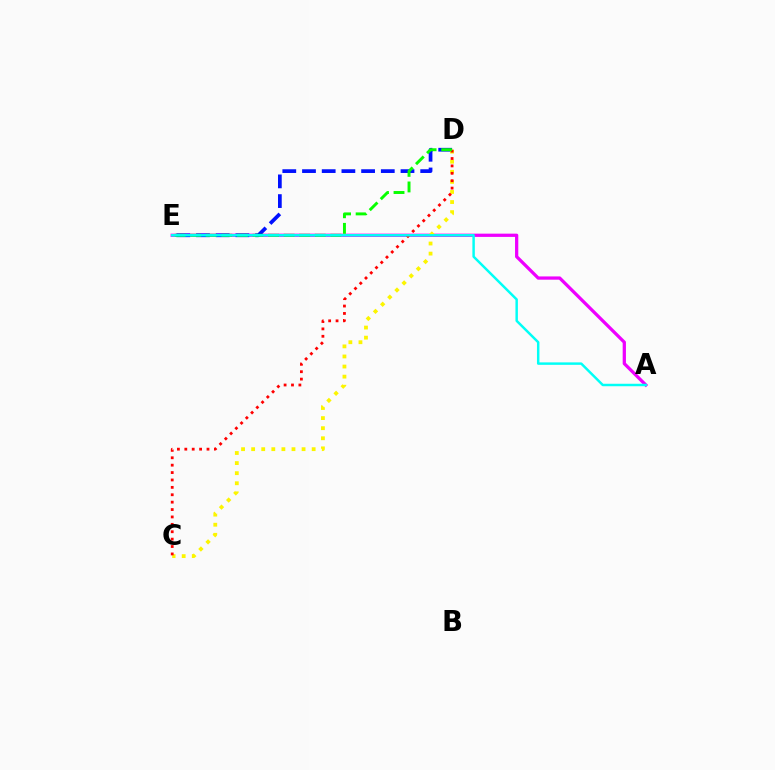{('A', 'E'): [{'color': '#ee00ff', 'line_style': 'solid', 'thickness': 2.34}, {'color': '#00fff6', 'line_style': 'solid', 'thickness': 1.77}], ('D', 'E'): [{'color': '#0010ff', 'line_style': 'dashed', 'thickness': 2.68}, {'color': '#08ff00', 'line_style': 'dashed', 'thickness': 2.11}], ('C', 'D'): [{'color': '#fcf500', 'line_style': 'dotted', 'thickness': 2.74}, {'color': '#ff0000', 'line_style': 'dotted', 'thickness': 2.01}]}